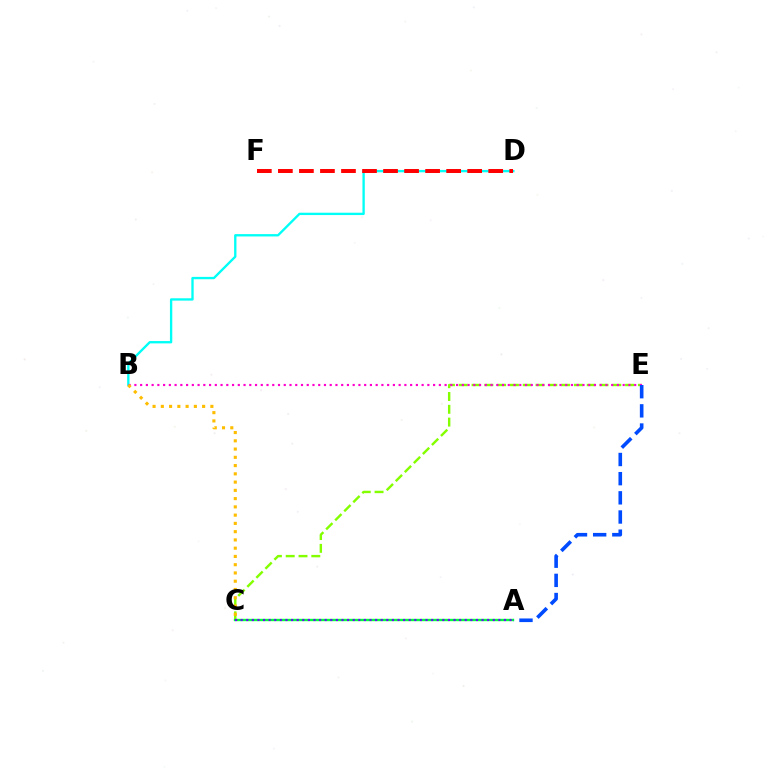{('C', 'E'): [{'color': '#84ff00', 'line_style': 'dashed', 'thickness': 1.74}], ('B', 'D'): [{'color': '#00fff6', 'line_style': 'solid', 'thickness': 1.68}], ('A', 'C'): [{'color': '#00ff39', 'line_style': 'solid', 'thickness': 1.7}, {'color': '#7200ff', 'line_style': 'dotted', 'thickness': 1.52}], ('B', 'E'): [{'color': '#ff00cf', 'line_style': 'dotted', 'thickness': 1.56}], ('A', 'E'): [{'color': '#004bff', 'line_style': 'dashed', 'thickness': 2.6}], ('D', 'F'): [{'color': '#ff0000', 'line_style': 'dashed', 'thickness': 2.86}], ('B', 'C'): [{'color': '#ffbd00', 'line_style': 'dotted', 'thickness': 2.24}]}